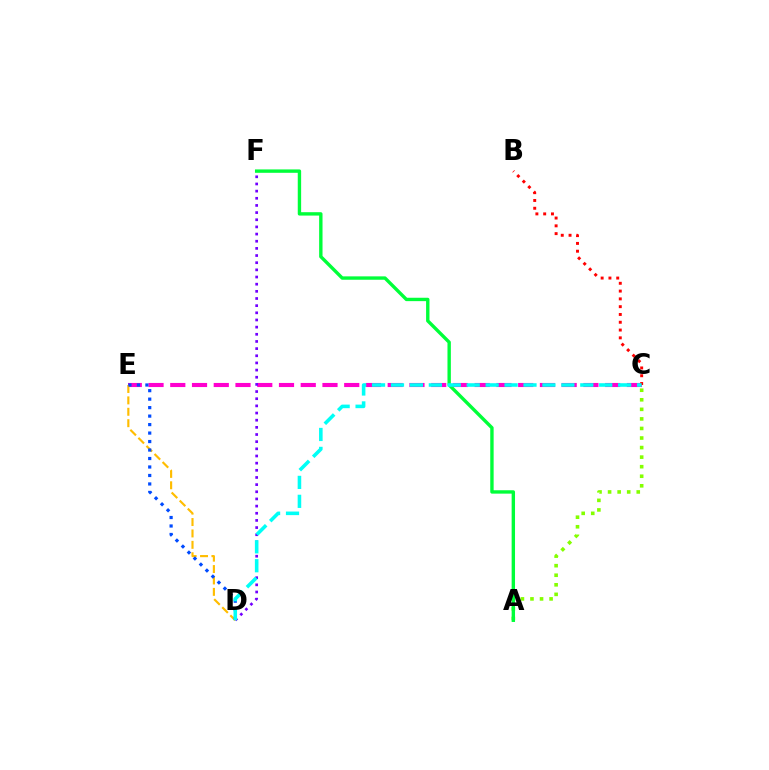{('C', 'E'): [{'color': '#ff00cf', 'line_style': 'dashed', 'thickness': 2.95}], ('A', 'C'): [{'color': '#84ff00', 'line_style': 'dotted', 'thickness': 2.6}], ('D', 'E'): [{'color': '#ffbd00', 'line_style': 'dashed', 'thickness': 1.55}, {'color': '#004bff', 'line_style': 'dotted', 'thickness': 2.3}], ('D', 'F'): [{'color': '#7200ff', 'line_style': 'dotted', 'thickness': 1.94}], ('B', 'C'): [{'color': '#ff0000', 'line_style': 'dotted', 'thickness': 2.12}], ('A', 'F'): [{'color': '#00ff39', 'line_style': 'solid', 'thickness': 2.44}], ('C', 'D'): [{'color': '#00fff6', 'line_style': 'dashed', 'thickness': 2.57}]}